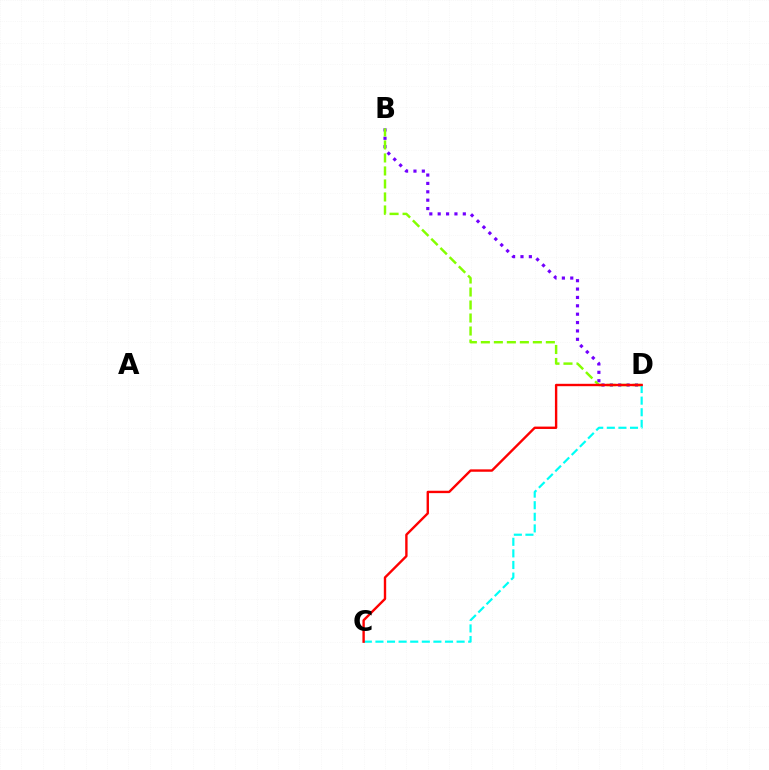{('B', 'D'): [{'color': '#7200ff', 'line_style': 'dotted', 'thickness': 2.28}, {'color': '#84ff00', 'line_style': 'dashed', 'thickness': 1.77}], ('C', 'D'): [{'color': '#00fff6', 'line_style': 'dashed', 'thickness': 1.58}, {'color': '#ff0000', 'line_style': 'solid', 'thickness': 1.72}]}